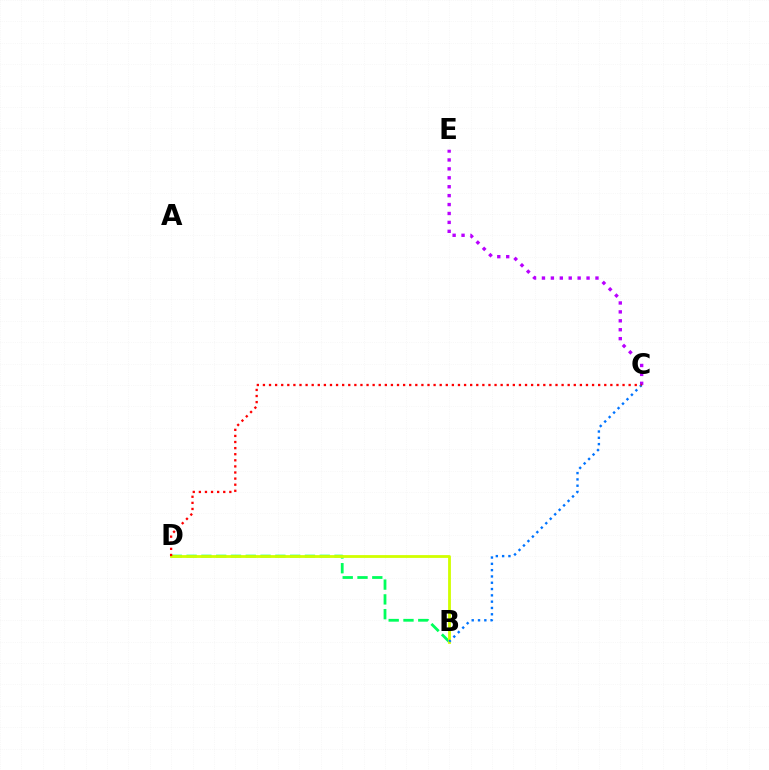{('C', 'E'): [{'color': '#b900ff', 'line_style': 'dotted', 'thickness': 2.42}], ('B', 'D'): [{'color': '#00ff5c', 'line_style': 'dashed', 'thickness': 2.01}, {'color': '#d1ff00', 'line_style': 'solid', 'thickness': 2.03}], ('B', 'C'): [{'color': '#0074ff', 'line_style': 'dotted', 'thickness': 1.71}], ('C', 'D'): [{'color': '#ff0000', 'line_style': 'dotted', 'thickness': 1.66}]}